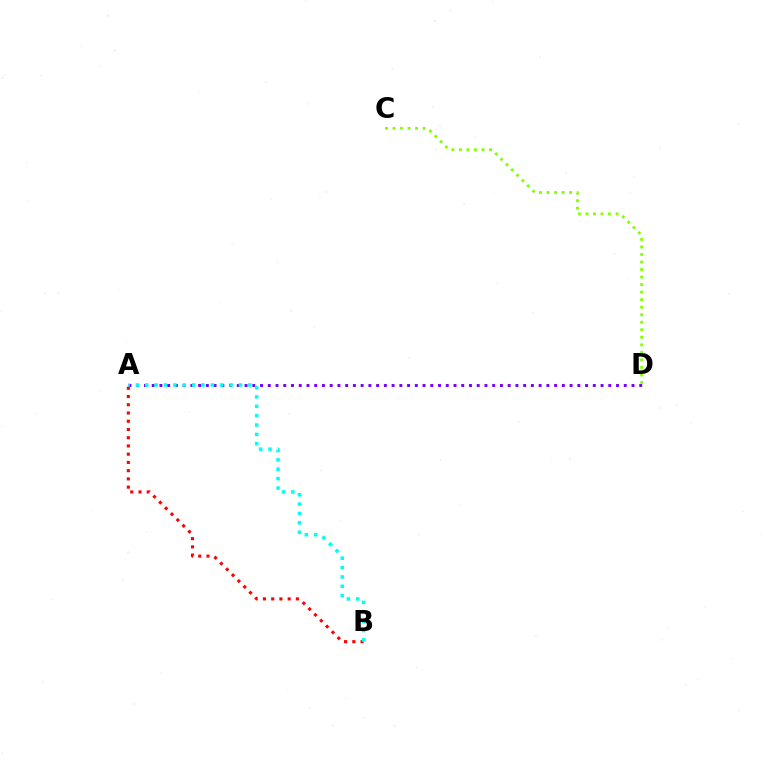{('A', 'D'): [{'color': '#7200ff', 'line_style': 'dotted', 'thickness': 2.1}], ('C', 'D'): [{'color': '#84ff00', 'line_style': 'dotted', 'thickness': 2.05}], ('A', 'B'): [{'color': '#ff0000', 'line_style': 'dotted', 'thickness': 2.24}, {'color': '#00fff6', 'line_style': 'dotted', 'thickness': 2.55}]}